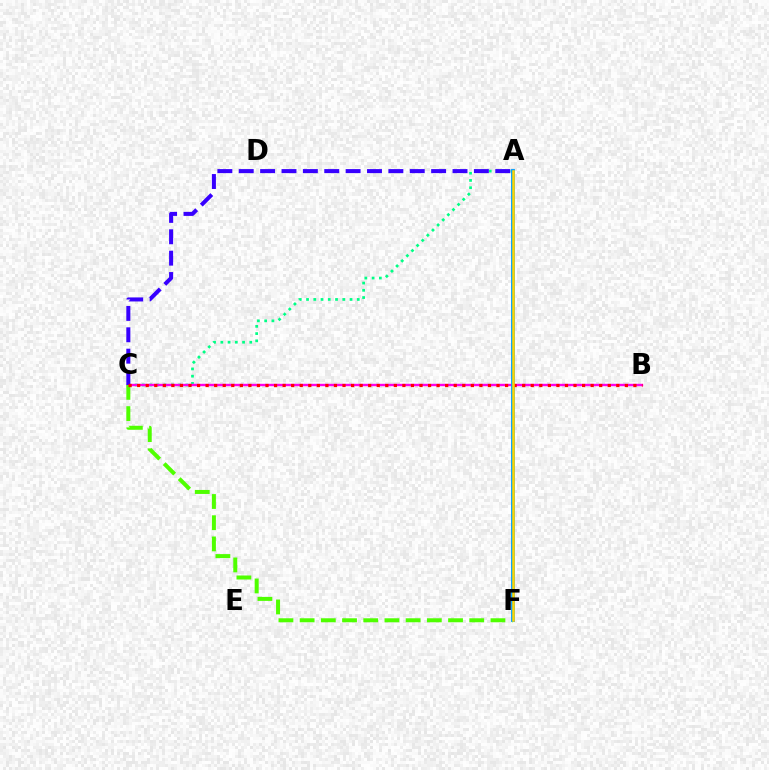{('A', 'C'): [{'color': '#00ff86', 'line_style': 'dotted', 'thickness': 1.97}, {'color': '#3700ff', 'line_style': 'dashed', 'thickness': 2.9}], ('B', 'C'): [{'color': '#ff00ed', 'line_style': 'solid', 'thickness': 1.73}, {'color': '#ff0000', 'line_style': 'dotted', 'thickness': 2.32}], ('C', 'F'): [{'color': '#4fff00', 'line_style': 'dashed', 'thickness': 2.88}], ('A', 'F'): [{'color': '#009eff', 'line_style': 'solid', 'thickness': 2.77}, {'color': '#ffd500', 'line_style': 'solid', 'thickness': 1.8}]}